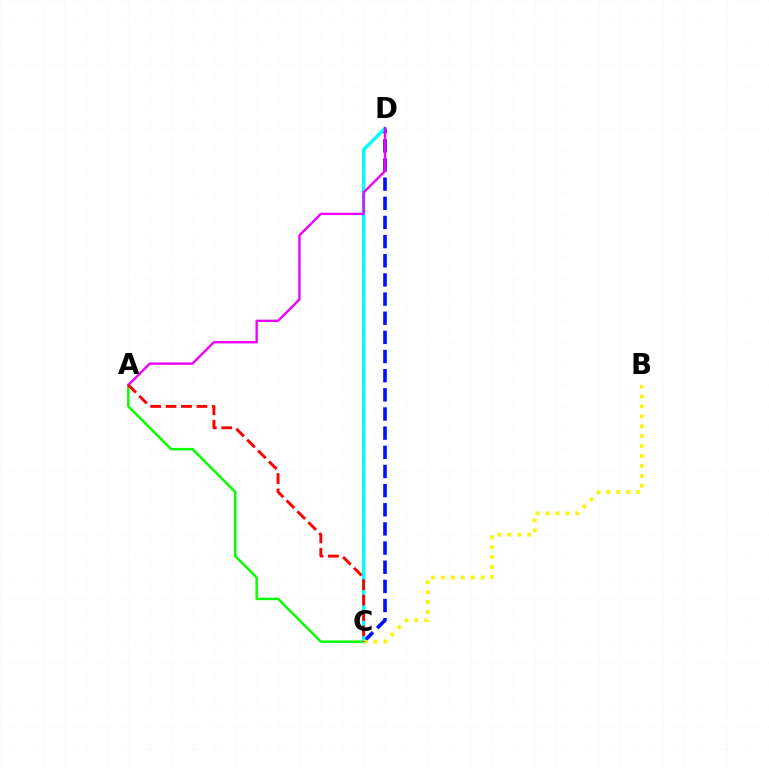{('C', 'D'): [{'color': '#0010ff', 'line_style': 'dashed', 'thickness': 2.6}, {'color': '#00fff6', 'line_style': 'solid', 'thickness': 2.43}], ('A', 'C'): [{'color': '#08ff00', 'line_style': 'solid', 'thickness': 1.79}, {'color': '#ff0000', 'line_style': 'dashed', 'thickness': 2.09}], ('B', 'C'): [{'color': '#fcf500', 'line_style': 'dotted', 'thickness': 2.7}], ('A', 'D'): [{'color': '#ee00ff', 'line_style': 'solid', 'thickness': 1.72}]}